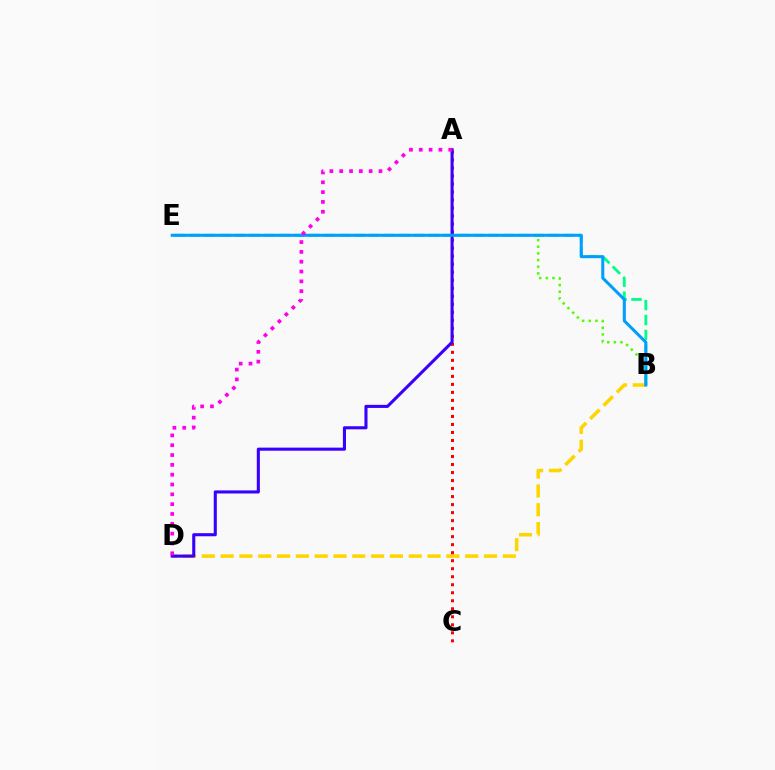{('B', 'D'): [{'color': '#ffd500', 'line_style': 'dashed', 'thickness': 2.56}], ('B', 'E'): [{'color': '#00ff86', 'line_style': 'dashed', 'thickness': 2.03}, {'color': '#4fff00', 'line_style': 'dotted', 'thickness': 1.81}, {'color': '#009eff', 'line_style': 'solid', 'thickness': 2.18}], ('A', 'C'): [{'color': '#ff0000', 'line_style': 'dotted', 'thickness': 2.18}], ('A', 'D'): [{'color': '#3700ff', 'line_style': 'solid', 'thickness': 2.22}, {'color': '#ff00ed', 'line_style': 'dotted', 'thickness': 2.67}]}